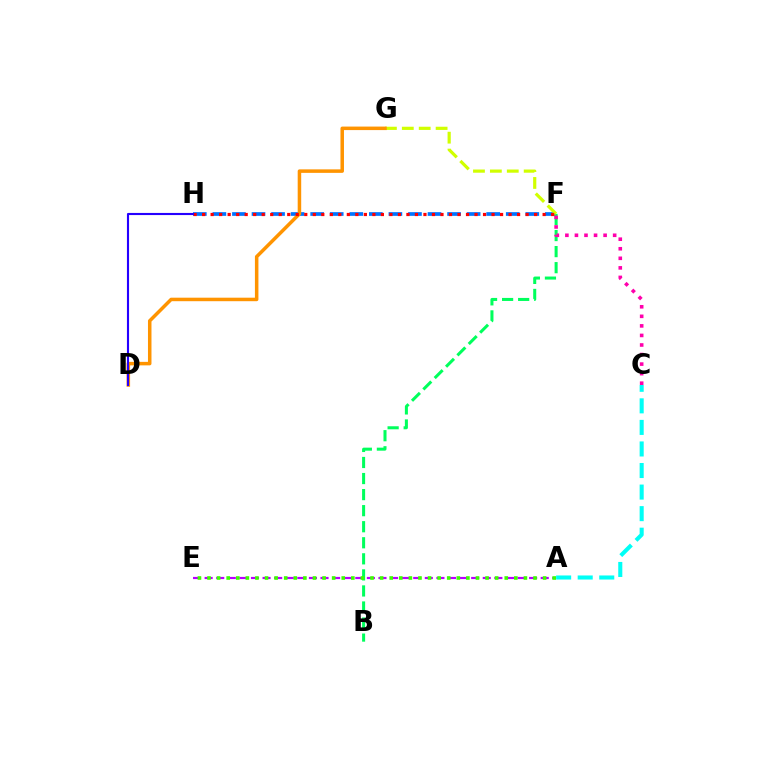{('F', 'H'): [{'color': '#0074ff', 'line_style': 'dashed', 'thickness': 2.66}, {'color': '#ff0000', 'line_style': 'dotted', 'thickness': 2.31}], ('A', 'E'): [{'color': '#b900ff', 'line_style': 'dashed', 'thickness': 1.57}, {'color': '#3dff00', 'line_style': 'dotted', 'thickness': 2.61}], ('B', 'F'): [{'color': '#00ff5c', 'line_style': 'dashed', 'thickness': 2.18}], ('F', 'G'): [{'color': '#d1ff00', 'line_style': 'dashed', 'thickness': 2.3}], ('D', 'G'): [{'color': '#ff9400', 'line_style': 'solid', 'thickness': 2.52}], ('A', 'C'): [{'color': '#00fff6', 'line_style': 'dashed', 'thickness': 2.93}], ('C', 'F'): [{'color': '#ff00ac', 'line_style': 'dotted', 'thickness': 2.6}], ('D', 'H'): [{'color': '#2500ff', 'line_style': 'solid', 'thickness': 1.53}]}